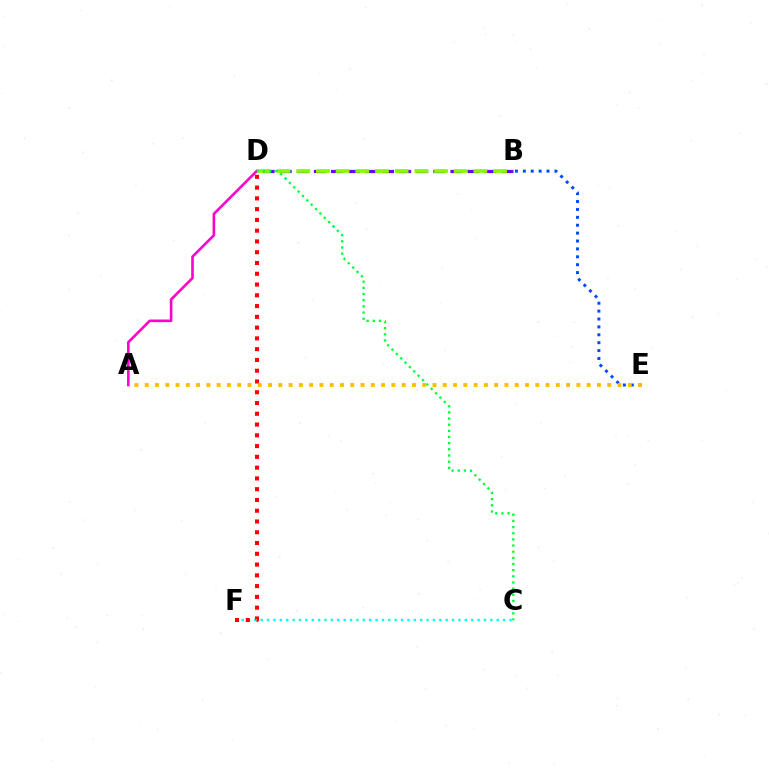{('C', 'F'): [{'color': '#00fff6', 'line_style': 'dotted', 'thickness': 1.73}], ('A', 'D'): [{'color': '#ff00cf', 'line_style': 'solid', 'thickness': 1.89}], ('D', 'F'): [{'color': '#ff0000', 'line_style': 'dotted', 'thickness': 2.93}], ('B', 'E'): [{'color': '#004bff', 'line_style': 'dotted', 'thickness': 2.15}], ('B', 'D'): [{'color': '#7200ff', 'line_style': 'dashed', 'thickness': 2.32}, {'color': '#84ff00', 'line_style': 'dashed', 'thickness': 2.67}], ('C', 'D'): [{'color': '#00ff39', 'line_style': 'dotted', 'thickness': 1.67}], ('A', 'E'): [{'color': '#ffbd00', 'line_style': 'dotted', 'thickness': 2.79}]}